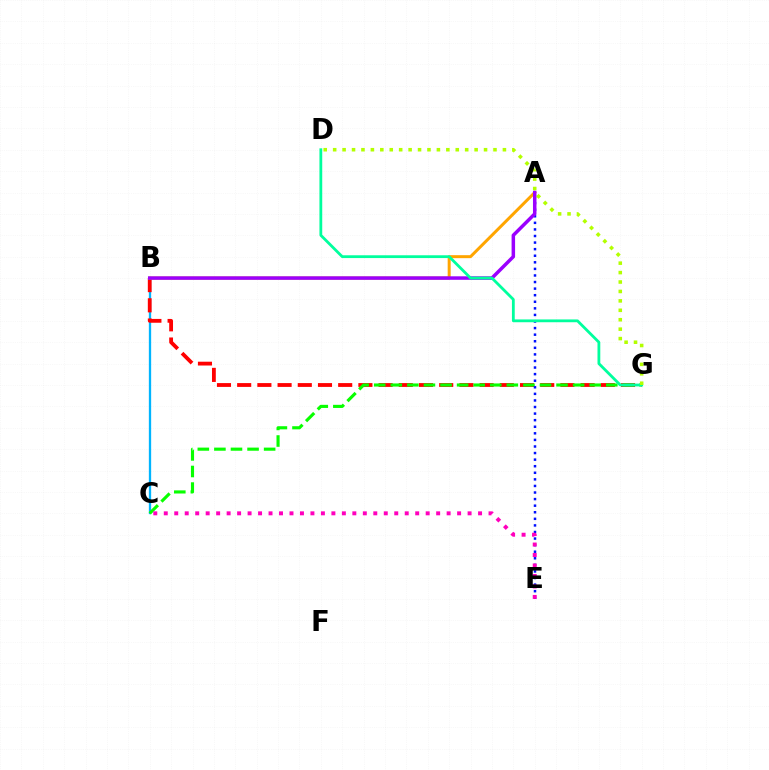{('B', 'C'): [{'color': '#00b5ff', 'line_style': 'solid', 'thickness': 1.66}], ('B', 'G'): [{'color': '#ff0000', 'line_style': 'dashed', 'thickness': 2.74}], ('C', 'G'): [{'color': '#08ff00', 'line_style': 'dashed', 'thickness': 2.25}], ('A', 'E'): [{'color': '#0010ff', 'line_style': 'dotted', 'thickness': 1.79}], ('A', 'B'): [{'color': '#ffa500', 'line_style': 'solid', 'thickness': 2.15}, {'color': '#9b00ff', 'line_style': 'solid', 'thickness': 2.52}], ('C', 'E'): [{'color': '#ff00bd', 'line_style': 'dotted', 'thickness': 2.85}], ('D', 'G'): [{'color': '#00ff9d', 'line_style': 'solid', 'thickness': 2.01}, {'color': '#b3ff00', 'line_style': 'dotted', 'thickness': 2.56}]}